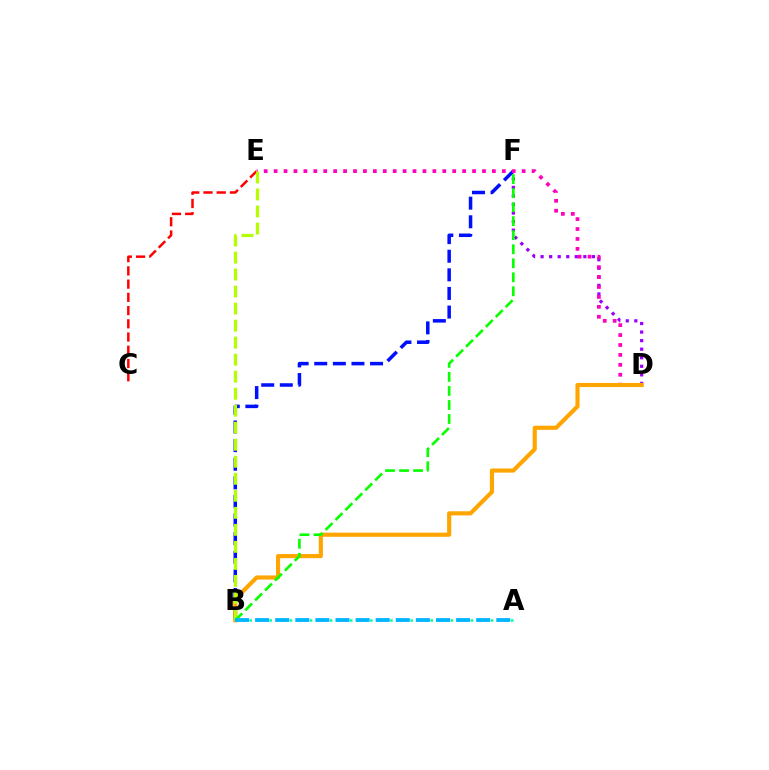{('D', 'F'): [{'color': '#9b00ff', 'line_style': 'dotted', 'thickness': 2.32}], ('B', 'F'): [{'color': '#0010ff', 'line_style': 'dashed', 'thickness': 2.53}, {'color': '#08ff00', 'line_style': 'dashed', 'thickness': 1.91}], ('C', 'E'): [{'color': '#ff0000', 'line_style': 'dashed', 'thickness': 1.8}], ('D', 'E'): [{'color': '#ff00bd', 'line_style': 'dotted', 'thickness': 2.7}], ('B', 'D'): [{'color': '#ffa500', 'line_style': 'solid', 'thickness': 2.98}], ('A', 'B'): [{'color': '#00ff9d', 'line_style': 'dotted', 'thickness': 1.82}, {'color': '#00b5ff', 'line_style': 'dashed', 'thickness': 2.73}], ('B', 'E'): [{'color': '#b3ff00', 'line_style': 'dashed', 'thickness': 2.31}]}